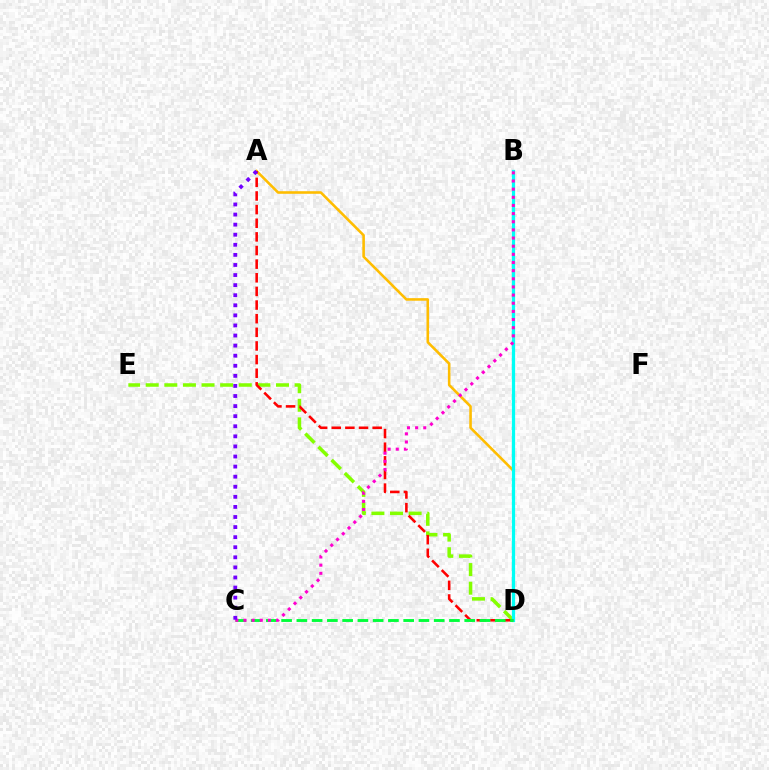{('A', 'D'): [{'color': '#ffbd00', 'line_style': 'solid', 'thickness': 1.86}, {'color': '#ff0000', 'line_style': 'dashed', 'thickness': 1.85}], ('D', 'E'): [{'color': '#84ff00', 'line_style': 'dashed', 'thickness': 2.53}], ('B', 'D'): [{'color': '#004bff', 'line_style': 'dotted', 'thickness': 2.15}, {'color': '#00fff6', 'line_style': 'solid', 'thickness': 2.34}], ('C', 'D'): [{'color': '#00ff39', 'line_style': 'dashed', 'thickness': 2.07}], ('B', 'C'): [{'color': '#ff00cf', 'line_style': 'dotted', 'thickness': 2.21}], ('A', 'C'): [{'color': '#7200ff', 'line_style': 'dotted', 'thickness': 2.74}]}